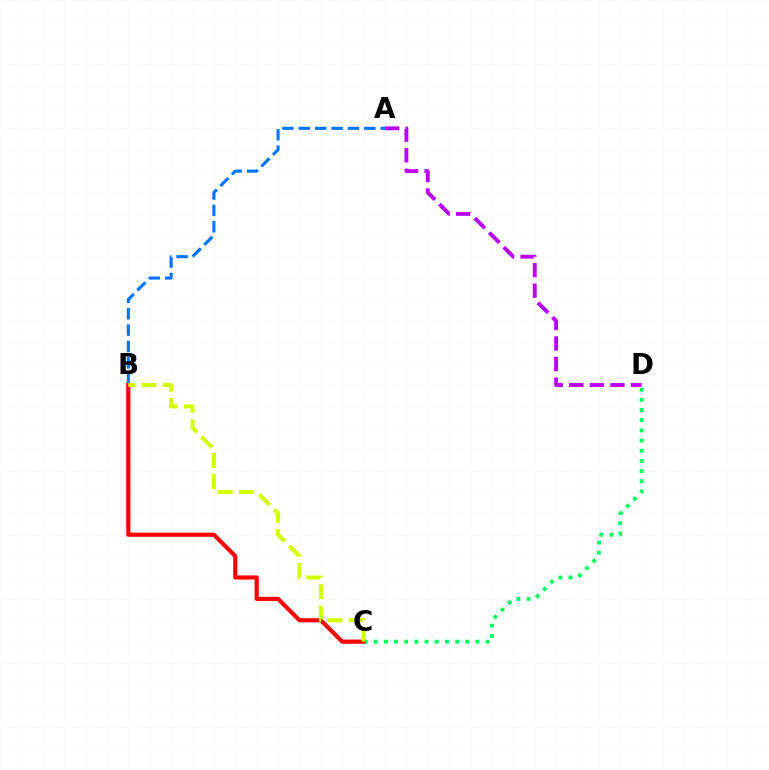{('C', 'D'): [{'color': '#00ff5c', 'line_style': 'dotted', 'thickness': 2.76}], ('A', 'D'): [{'color': '#b900ff', 'line_style': 'dashed', 'thickness': 2.79}], ('A', 'B'): [{'color': '#0074ff', 'line_style': 'dashed', 'thickness': 2.23}], ('B', 'C'): [{'color': '#ff0000', 'line_style': 'solid', 'thickness': 2.99}, {'color': '#d1ff00', 'line_style': 'dashed', 'thickness': 2.9}]}